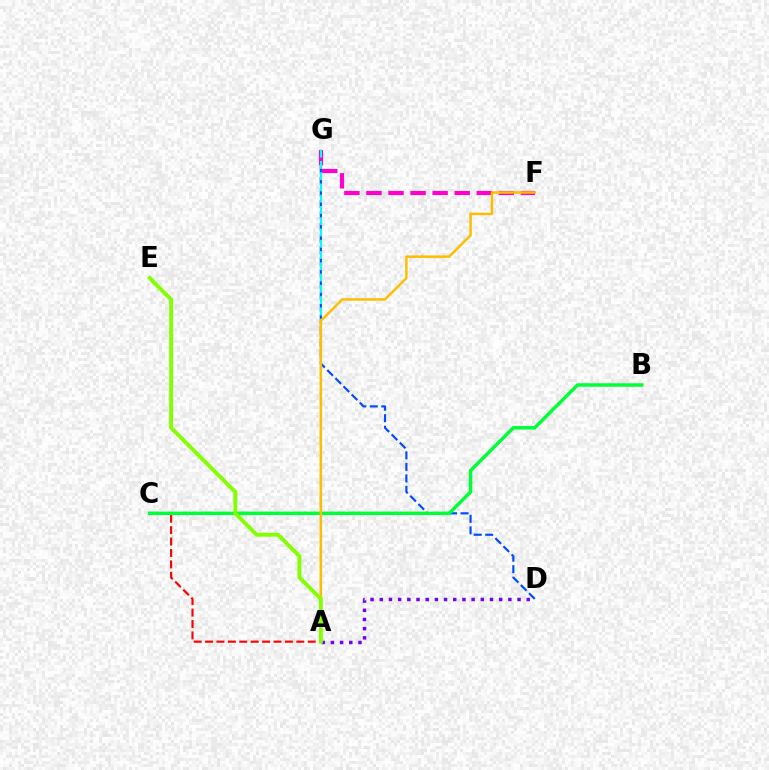{('A', 'D'): [{'color': '#7200ff', 'line_style': 'dotted', 'thickness': 2.5}], ('D', 'G'): [{'color': '#004bff', 'line_style': 'dashed', 'thickness': 1.56}], ('F', 'G'): [{'color': '#ff00cf', 'line_style': 'dashed', 'thickness': 3.0}], ('A', 'C'): [{'color': '#ff0000', 'line_style': 'dashed', 'thickness': 1.55}], ('A', 'G'): [{'color': '#00fff6', 'line_style': 'dashed', 'thickness': 1.53}], ('B', 'C'): [{'color': '#00ff39', 'line_style': 'solid', 'thickness': 2.51}], ('A', 'F'): [{'color': '#ffbd00', 'line_style': 'solid', 'thickness': 1.78}], ('A', 'E'): [{'color': '#84ff00', 'line_style': 'solid', 'thickness': 2.8}]}